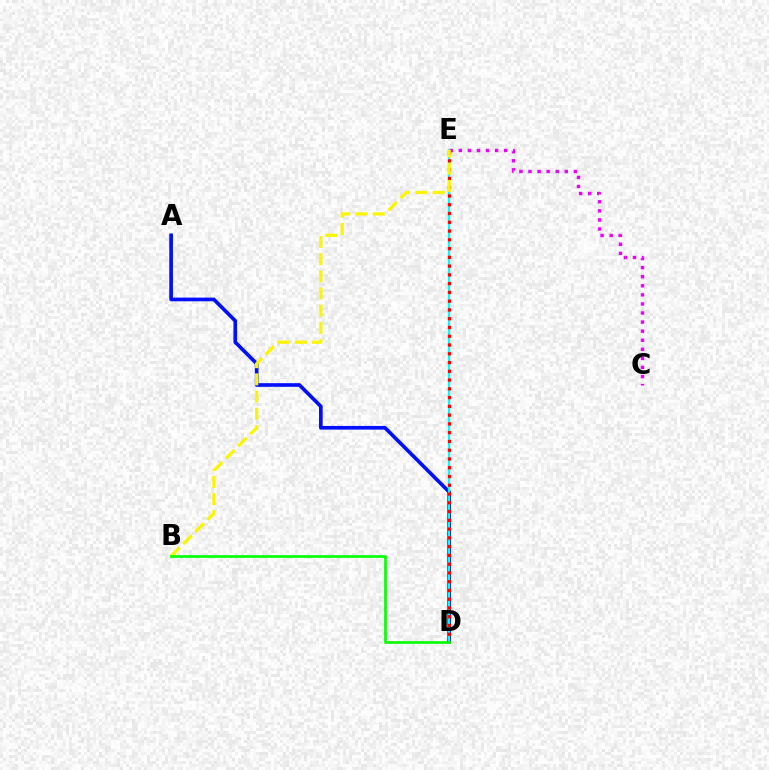{('A', 'D'): [{'color': '#0010ff', 'line_style': 'solid', 'thickness': 2.64}], ('C', 'E'): [{'color': '#ee00ff', 'line_style': 'dotted', 'thickness': 2.46}], ('D', 'E'): [{'color': '#00fff6', 'line_style': 'solid', 'thickness': 1.57}, {'color': '#ff0000', 'line_style': 'dotted', 'thickness': 2.38}], ('B', 'E'): [{'color': '#fcf500', 'line_style': 'dashed', 'thickness': 2.33}], ('B', 'D'): [{'color': '#08ff00', 'line_style': 'solid', 'thickness': 1.93}]}